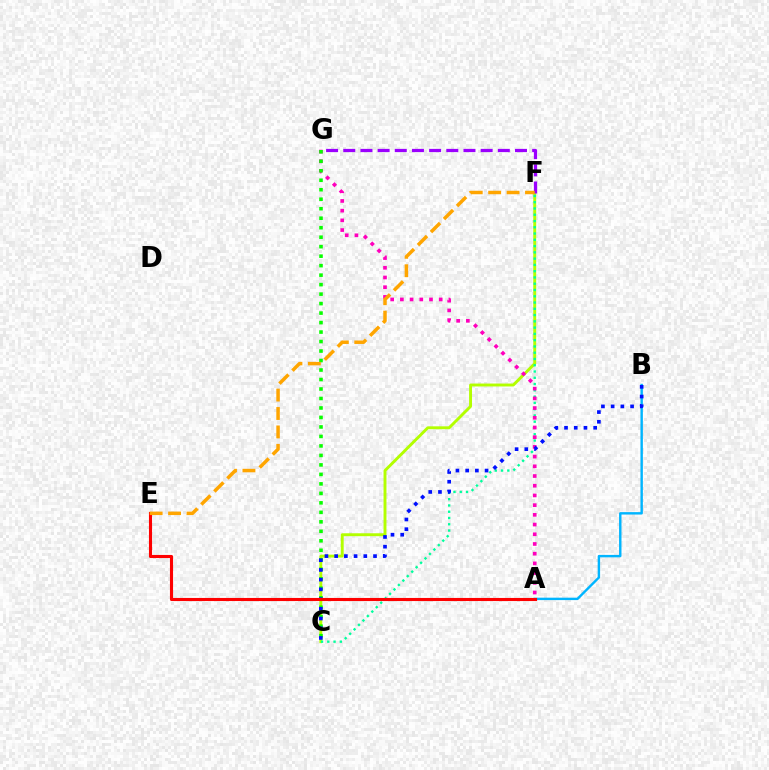{('C', 'F'): [{'color': '#b3ff00', 'line_style': 'solid', 'thickness': 2.1}, {'color': '#00ff9d', 'line_style': 'dotted', 'thickness': 1.7}], ('A', 'G'): [{'color': '#ff00bd', 'line_style': 'dotted', 'thickness': 2.64}], ('A', 'B'): [{'color': '#00b5ff', 'line_style': 'solid', 'thickness': 1.74}], ('C', 'G'): [{'color': '#08ff00', 'line_style': 'dotted', 'thickness': 2.58}], ('B', 'C'): [{'color': '#0010ff', 'line_style': 'dotted', 'thickness': 2.64}], ('A', 'E'): [{'color': '#ff0000', 'line_style': 'solid', 'thickness': 2.23}], ('F', 'G'): [{'color': '#9b00ff', 'line_style': 'dashed', 'thickness': 2.33}], ('E', 'F'): [{'color': '#ffa500', 'line_style': 'dashed', 'thickness': 2.5}]}